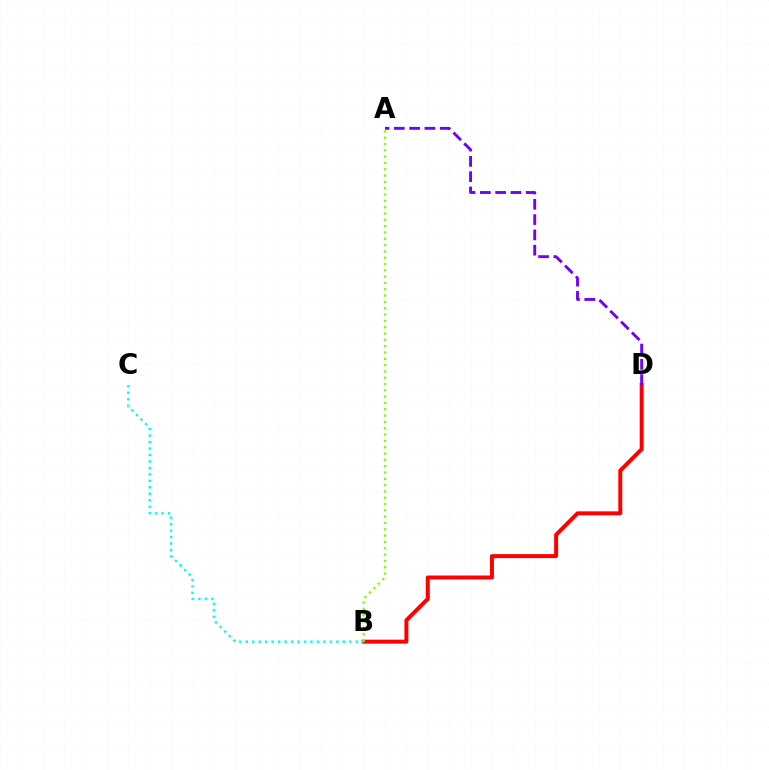{('B', 'D'): [{'color': '#ff0000', 'line_style': 'solid', 'thickness': 2.86}], ('B', 'C'): [{'color': '#00fff6', 'line_style': 'dotted', 'thickness': 1.76}], ('A', 'D'): [{'color': '#7200ff', 'line_style': 'dashed', 'thickness': 2.08}], ('A', 'B'): [{'color': '#84ff00', 'line_style': 'dotted', 'thickness': 1.72}]}